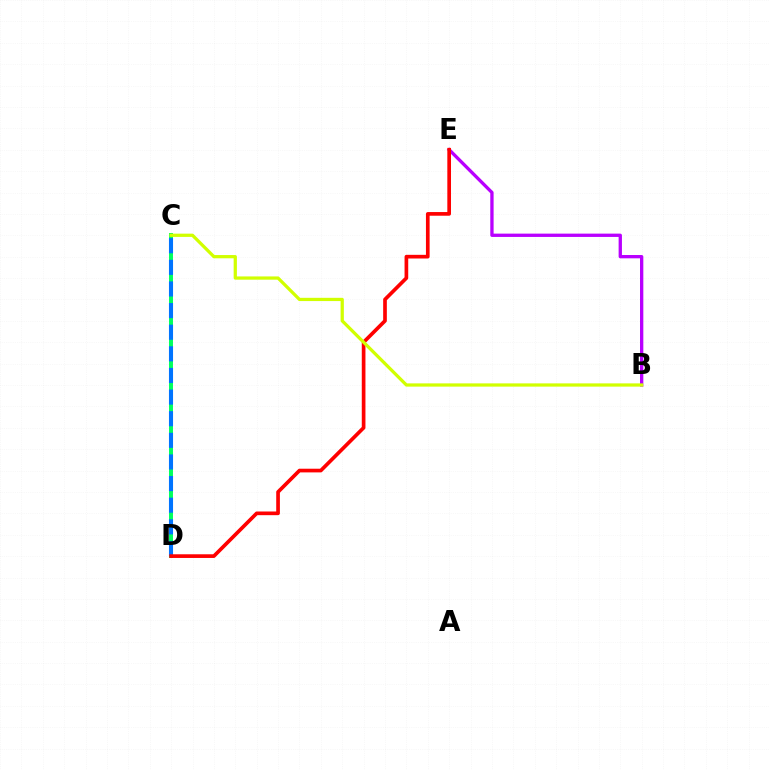{('C', 'D'): [{'color': '#00ff5c', 'line_style': 'solid', 'thickness': 2.85}, {'color': '#0074ff', 'line_style': 'dashed', 'thickness': 2.94}], ('B', 'E'): [{'color': '#b900ff', 'line_style': 'solid', 'thickness': 2.39}], ('D', 'E'): [{'color': '#ff0000', 'line_style': 'solid', 'thickness': 2.65}], ('B', 'C'): [{'color': '#d1ff00', 'line_style': 'solid', 'thickness': 2.34}]}